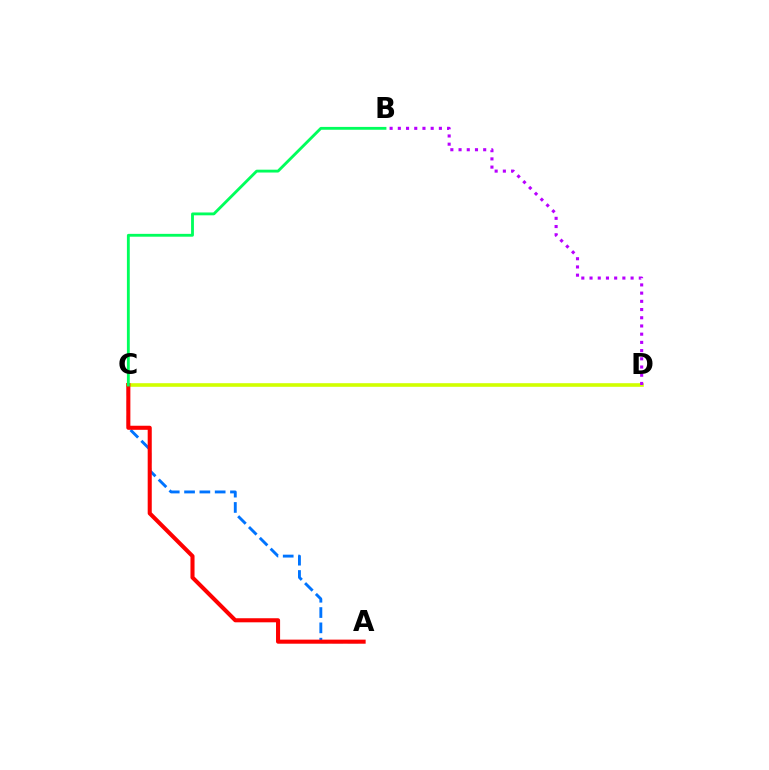{('A', 'C'): [{'color': '#0074ff', 'line_style': 'dashed', 'thickness': 2.08}, {'color': '#ff0000', 'line_style': 'solid', 'thickness': 2.93}], ('C', 'D'): [{'color': '#d1ff00', 'line_style': 'solid', 'thickness': 2.6}], ('B', 'D'): [{'color': '#b900ff', 'line_style': 'dotted', 'thickness': 2.23}], ('B', 'C'): [{'color': '#00ff5c', 'line_style': 'solid', 'thickness': 2.05}]}